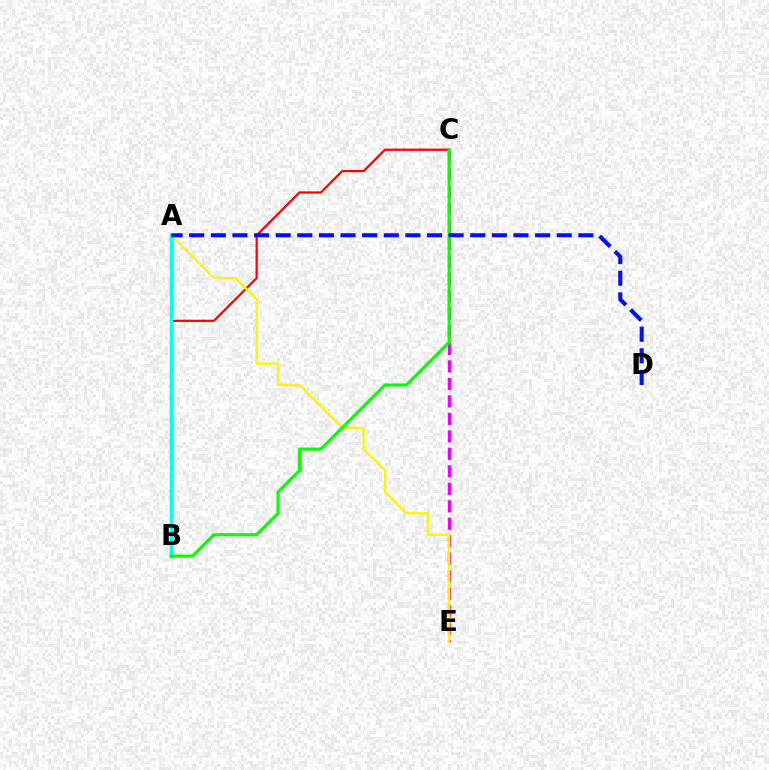{('C', 'E'): [{'color': '#ee00ff', 'line_style': 'dashed', 'thickness': 2.38}], ('B', 'C'): [{'color': '#ff0000', 'line_style': 'solid', 'thickness': 1.61}, {'color': '#08ff00', 'line_style': 'solid', 'thickness': 2.25}], ('A', 'E'): [{'color': '#fcf500', 'line_style': 'solid', 'thickness': 1.64}], ('A', 'B'): [{'color': '#00fff6', 'line_style': 'solid', 'thickness': 2.5}], ('A', 'D'): [{'color': '#0010ff', 'line_style': 'dashed', 'thickness': 2.94}]}